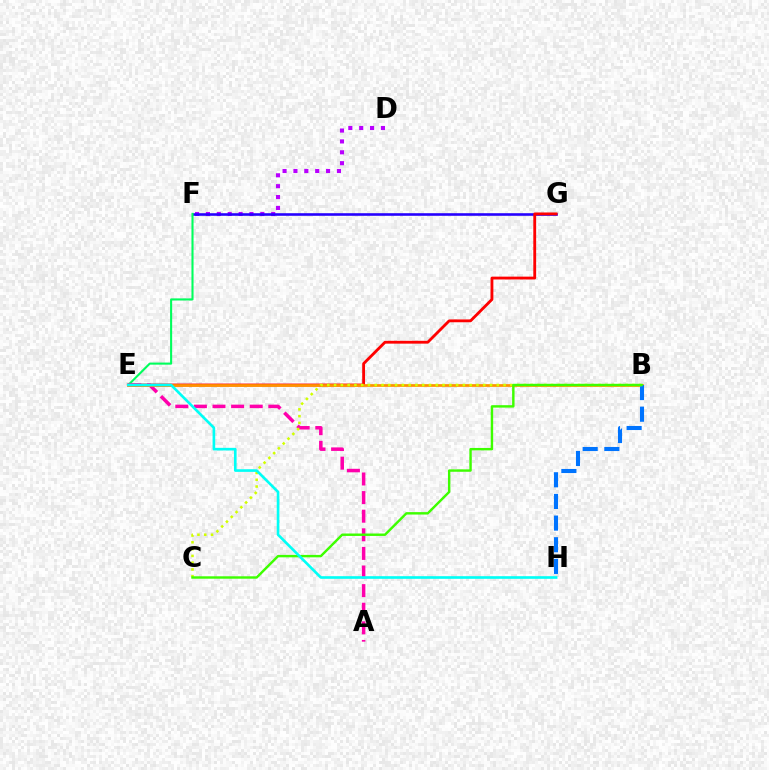{('D', 'F'): [{'color': '#b900ff', 'line_style': 'dotted', 'thickness': 2.95}], ('F', 'G'): [{'color': '#2500ff', 'line_style': 'solid', 'thickness': 1.87}], ('E', 'G'): [{'color': '#ff0000', 'line_style': 'solid', 'thickness': 2.04}], ('E', 'F'): [{'color': '#00ff5c', 'line_style': 'solid', 'thickness': 1.51}], ('A', 'E'): [{'color': '#ff00ac', 'line_style': 'dashed', 'thickness': 2.53}], ('B', 'E'): [{'color': '#ff9400', 'line_style': 'solid', 'thickness': 1.96}], ('B', 'H'): [{'color': '#0074ff', 'line_style': 'dashed', 'thickness': 2.94}], ('B', 'C'): [{'color': '#d1ff00', 'line_style': 'dotted', 'thickness': 1.84}, {'color': '#3dff00', 'line_style': 'solid', 'thickness': 1.75}], ('E', 'H'): [{'color': '#00fff6', 'line_style': 'solid', 'thickness': 1.9}]}